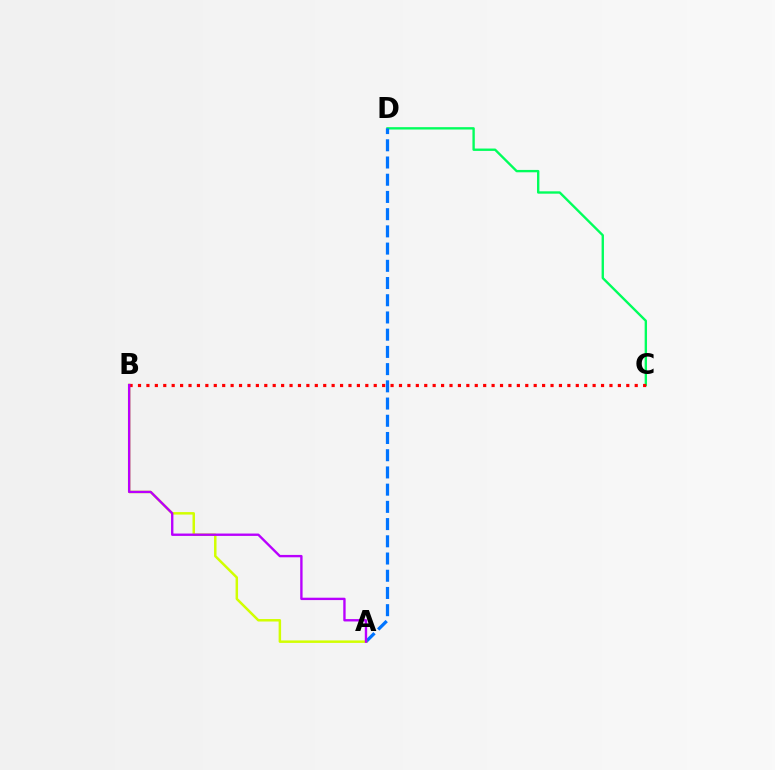{('C', 'D'): [{'color': '#00ff5c', 'line_style': 'solid', 'thickness': 1.7}], ('A', 'D'): [{'color': '#0074ff', 'line_style': 'dashed', 'thickness': 2.34}], ('A', 'B'): [{'color': '#d1ff00', 'line_style': 'solid', 'thickness': 1.79}, {'color': '#b900ff', 'line_style': 'solid', 'thickness': 1.7}], ('B', 'C'): [{'color': '#ff0000', 'line_style': 'dotted', 'thickness': 2.29}]}